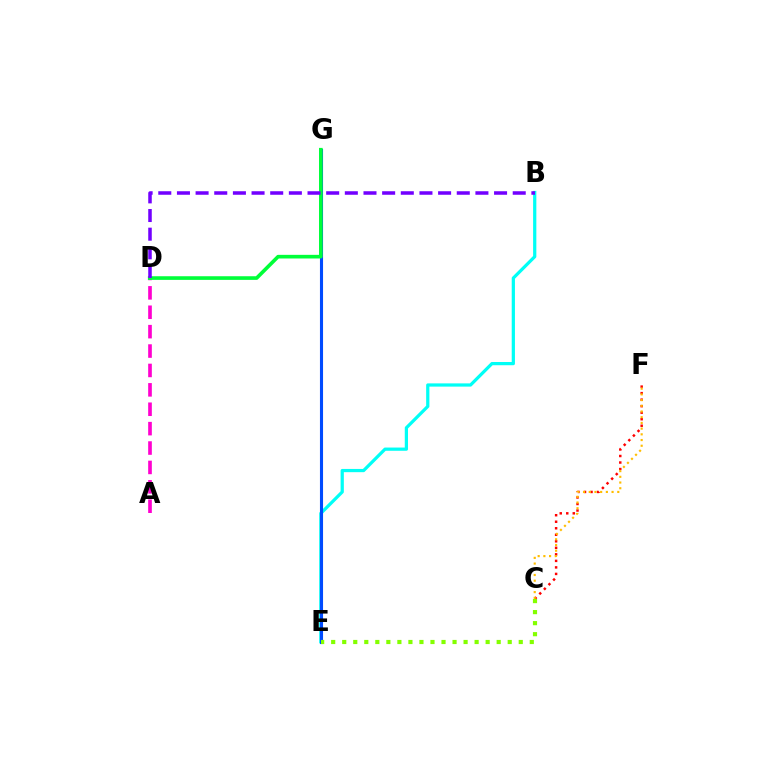{('C', 'F'): [{'color': '#ff0000', 'line_style': 'dotted', 'thickness': 1.77}, {'color': '#ffbd00', 'line_style': 'dotted', 'thickness': 1.55}], ('A', 'D'): [{'color': '#ff00cf', 'line_style': 'dashed', 'thickness': 2.64}], ('B', 'E'): [{'color': '#00fff6', 'line_style': 'solid', 'thickness': 2.33}], ('E', 'G'): [{'color': '#004bff', 'line_style': 'solid', 'thickness': 2.23}], ('C', 'E'): [{'color': '#84ff00', 'line_style': 'dotted', 'thickness': 3.0}], ('D', 'G'): [{'color': '#00ff39', 'line_style': 'solid', 'thickness': 2.62}], ('B', 'D'): [{'color': '#7200ff', 'line_style': 'dashed', 'thickness': 2.53}]}